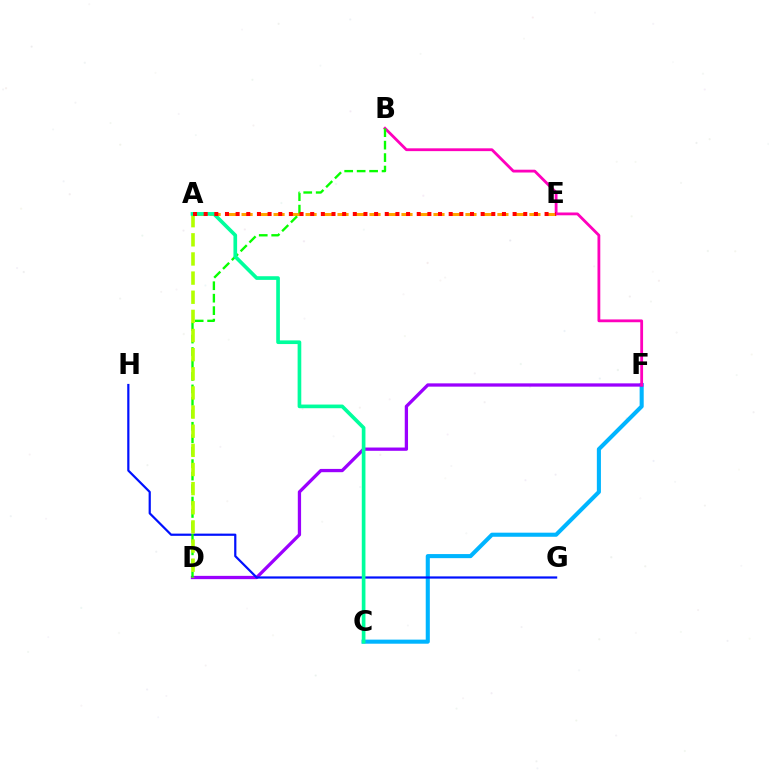{('C', 'F'): [{'color': '#00b5ff', 'line_style': 'solid', 'thickness': 2.94}], ('A', 'E'): [{'color': '#ffa500', 'line_style': 'dashed', 'thickness': 2.17}, {'color': '#ff0000', 'line_style': 'dotted', 'thickness': 2.89}], ('D', 'F'): [{'color': '#9b00ff', 'line_style': 'solid', 'thickness': 2.36}], ('B', 'F'): [{'color': '#ff00bd', 'line_style': 'solid', 'thickness': 2.02}], ('G', 'H'): [{'color': '#0010ff', 'line_style': 'solid', 'thickness': 1.59}], ('B', 'D'): [{'color': '#08ff00', 'line_style': 'dashed', 'thickness': 1.69}], ('A', 'D'): [{'color': '#b3ff00', 'line_style': 'dashed', 'thickness': 2.6}], ('A', 'C'): [{'color': '#00ff9d', 'line_style': 'solid', 'thickness': 2.64}]}